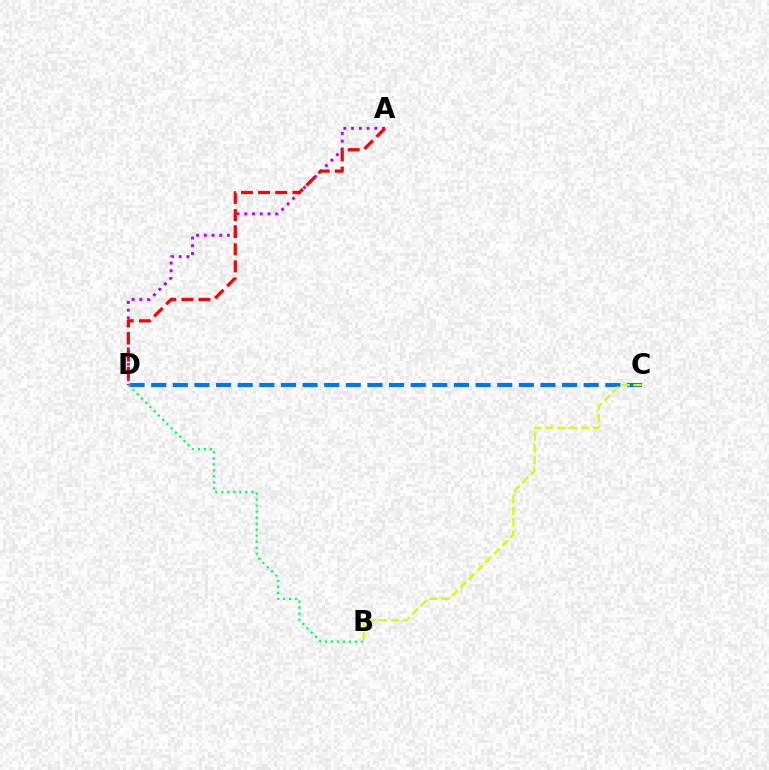{('C', 'D'): [{'color': '#0074ff', 'line_style': 'dashed', 'thickness': 2.94}], ('A', 'D'): [{'color': '#b900ff', 'line_style': 'dotted', 'thickness': 2.1}, {'color': '#ff0000', 'line_style': 'dashed', 'thickness': 2.33}], ('B', 'C'): [{'color': '#d1ff00', 'line_style': 'dashed', 'thickness': 1.61}], ('B', 'D'): [{'color': '#00ff5c', 'line_style': 'dotted', 'thickness': 1.63}]}